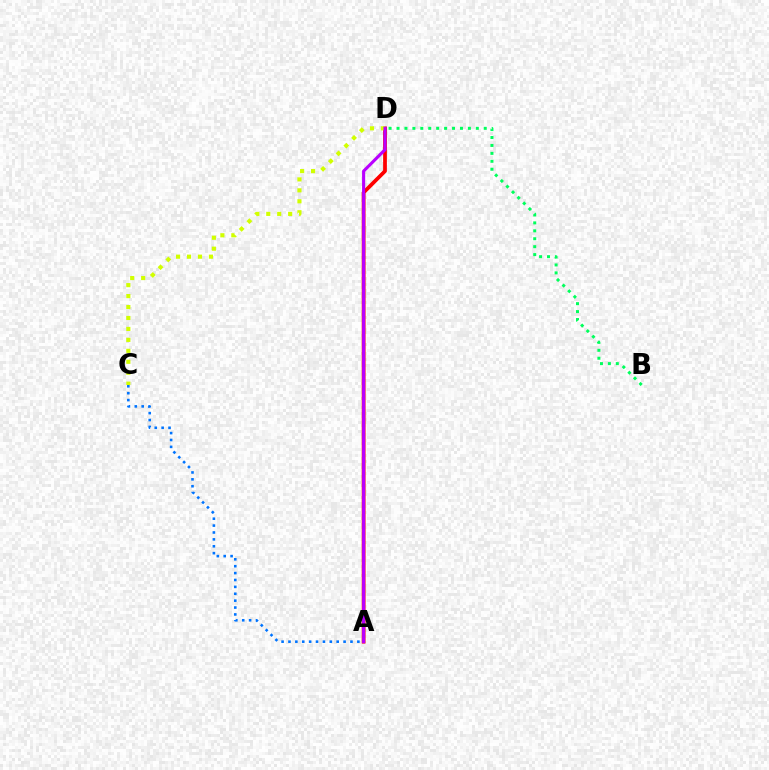{('B', 'D'): [{'color': '#00ff5c', 'line_style': 'dotted', 'thickness': 2.15}], ('A', 'C'): [{'color': '#0074ff', 'line_style': 'dotted', 'thickness': 1.87}], ('A', 'D'): [{'color': '#ff0000', 'line_style': 'solid', 'thickness': 2.7}, {'color': '#b900ff', 'line_style': 'solid', 'thickness': 2.23}], ('C', 'D'): [{'color': '#d1ff00', 'line_style': 'dotted', 'thickness': 2.97}]}